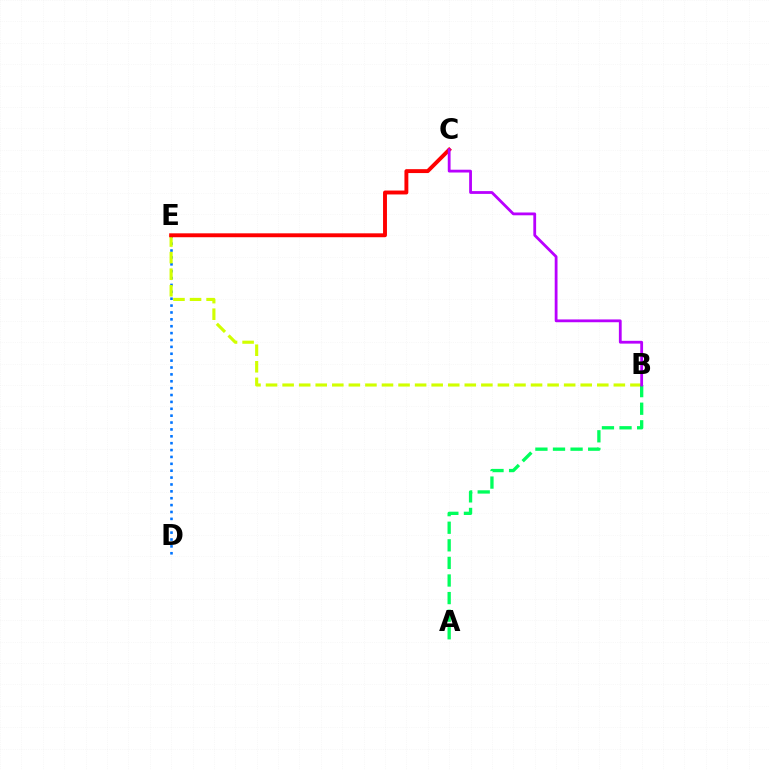{('D', 'E'): [{'color': '#0074ff', 'line_style': 'dotted', 'thickness': 1.87}], ('B', 'E'): [{'color': '#d1ff00', 'line_style': 'dashed', 'thickness': 2.25}], ('C', 'E'): [{'color': '#ff0000', 'line_style': 'solid', 'thickness': 2.81}], ('A', 'B'): [{'color': '#00ff5c', 'line_style': 'dashed', 'thickness': 2.39}], ('B', 'C'): [{'color': '#b900ff', 'line_style': 'solid', 'thickness': 2.02}]}